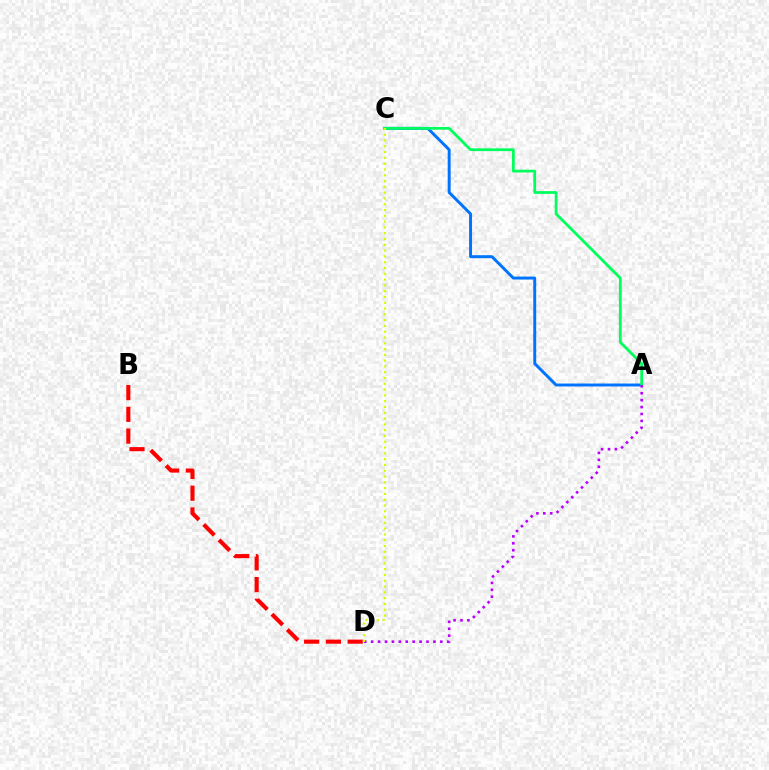{('B', 'D'): [{'color': '#ff0000', 'line_style': 'dashed', 'thickness': 2.95}], ('A', 'C'): [{'color': '#0074ff', 'line_style': 'solid', 'thickness': 2.12}, {'color': '#00ff5c', 'line_style': 'solid', 'thickness': 1.99}], ('A', 'D'): [{'color': '#b900ff', 'line_style': 'dotted', 'thickness': 1.88}], ('C', 'D'): [{'color': '#d1ff00', 'line_style': 'dotted', 'thickness': 1.57}]}